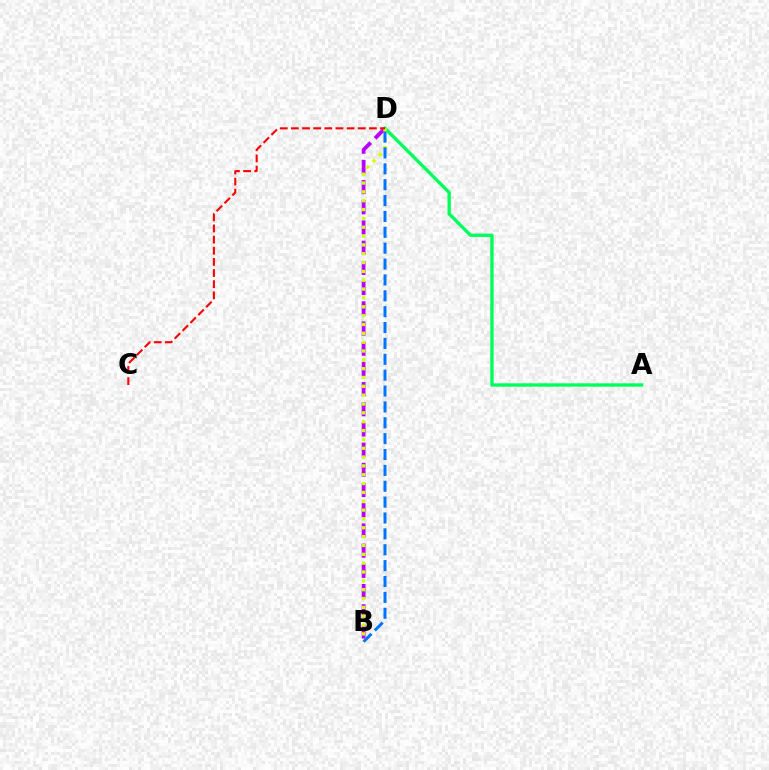{('B', 'D'): [{'color': '#b900ff', 'line_style': 'dashed', 'thickness': 2.74}, {'color': '#d1ff00', 'line_style': 'dotted', 'thickness': 2.4}, {'color': '#0074ff', 'line_style': 'dashed', 'thickness': 2.16}], ('A', 'D'): [{'color': '#00ff5c', 'line_style': 'solid', 'thickness': 2.42}], ('C', 'D'): [{'color': '#ff0000', 'line_style': 'dashed', 'thickness': 1.51}]}